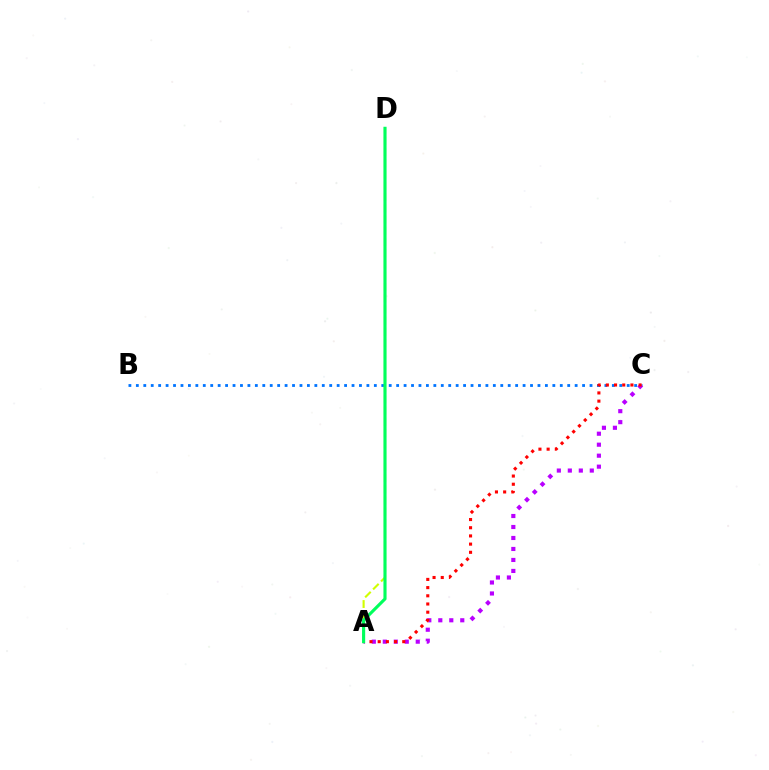{('B', 'C'): [{'color': '#0074ff', 'line_style': 'dotted', 'thickness': 2.02}], ('A', 'C'): [{'color': '#b900ff', 'line_style': 'dotted', 'thickness': 2.98}, {'color': '#ff0000', 'line_style': 'dotted', 'thickness': 2.23}], ('A', 'D'): [{'color': '#d1ff00', 'line_style': 'dashed', 'thickness': 1.53}, {'color': '#00ff5c', 'line_style': 'solid', 'thickness': 2.25}]}